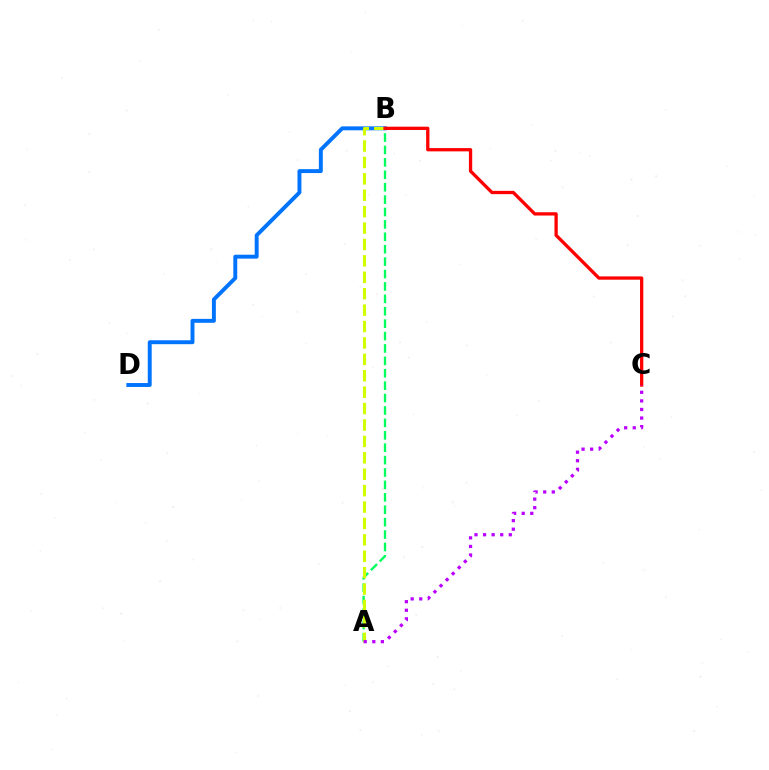{('B', 'D'): [{'color': '#0074ff', 'line_style': 'solid', 'thickness': 2.82}], ('A', 'B'): [{'color': '#00ff5c', 'line_style': 'dashed', 'thickness': 1.69}, {'color': '#d1ff00', 'line_style': 'dashed', 'thickness': 2.23}], ('B', 'C'): [{'color': '#ff0000', 'line_style': 'solid', 'thickness': 2.36}], ('A', 'C'): [{'color': '#b900ff', 'line_style': 'dotted', 'thickness': 2.33}]}